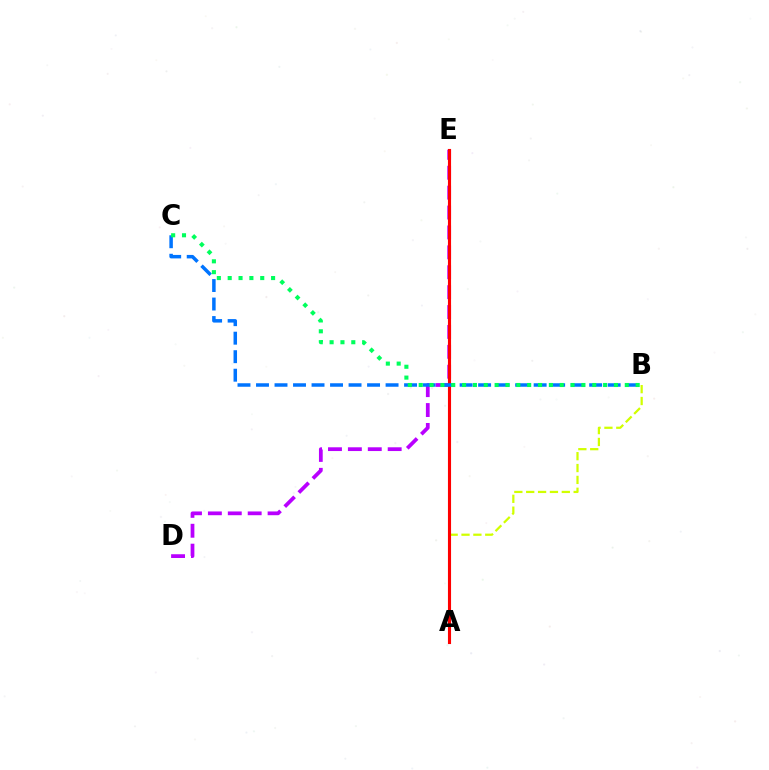{('D', 'E'): [{'color': '#b900ff', 'line_style': 'dashed', 'thickness': 2.7}], ('A', 'B'): [{'color': '#d1ff00', 'line_style': 'dashed', 'thickness': 1.61}], ('A', 'E'): [{'color': '#ff0000', 'line_style': 'solid', 'thickness': 2.24}], ('B', 'C'): [{'color': '#0074ff', 'line_style': 'dashed', 'thickness': 2.51}, {'color': '#00ff5c', 'line_style': 'dotted', 'thickness': 2.95}]}